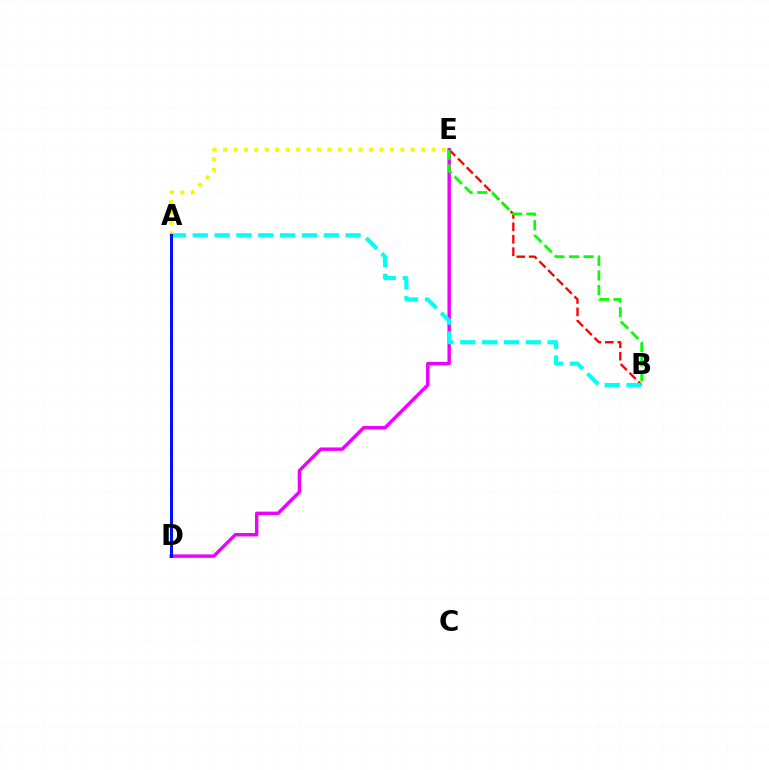{('D', 'E'): [{'color': '#ee00ff', 'line_style': 'solid', 'thickness': 2.47}], ('B', 'E'): [{'color': '#ff0000', 'line_style': 'dashed', 'thickness': 1.69}, {'color': '#08ff00', 'line_style': 'dashed', 'thickness': 1.98}], ('A', 'E'): [{'color': '#fcf500', 'line_style': 'dotted', 'thickness': 2.83}], ('A', 'B'): [{'color': '#00fff6', 'line_style': 'dashed', 'thickness': 2.97}], ('A', 'D'): [{'color': '#0010ff', 'line_style': 'solid', 'thickness': 2.16}]}